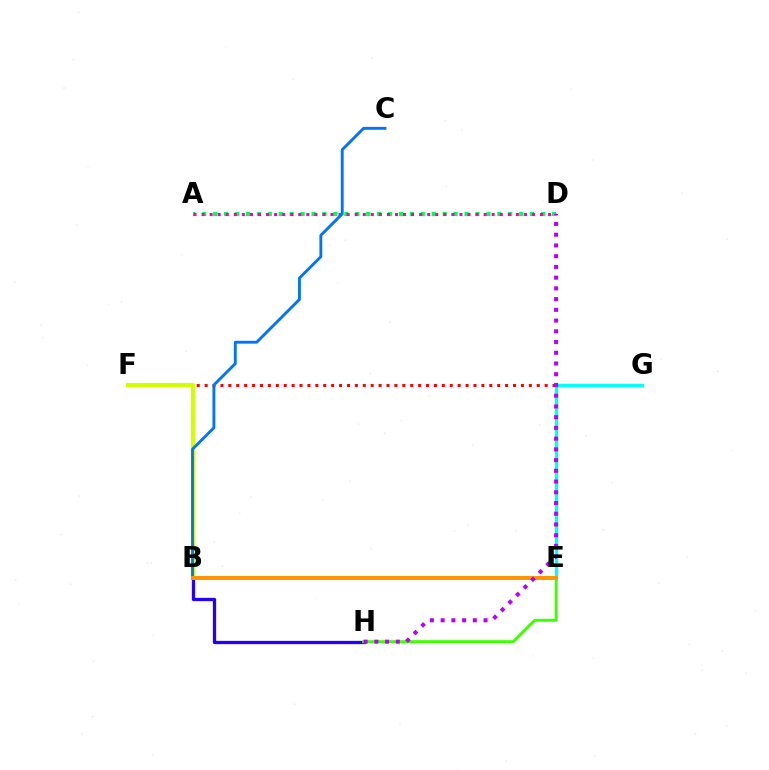{('F', 'G'): [{'color': '#ff0000', 'line_style': 'dotted', 'thickness': 2.15}], ('A', 'D'): [{'color': '#00ff5c', 'line_style': 'dotted', 'thickness': 2.97}, {'color': '#ff00ac', 'line_style': 'dotted', 'thickness': 2.19}], ('B', 'F'): [{'color': '#d1ff00', 'line_style': 'solid', 'thickness': 2.96}], ('B', 'H'): [{'color': '#2500ff', 'line_style': 'solid', 'thickness': 2.36}], ('E', 'H'): [{'color': '#3dff00', 'line_style': 'solid', 'thickness': 2.11}], ('E', 'G'): [{'color': '#00fff6', 'line_style': 'solid', 'thickness': 2.42}], ('B', 'C'): [{'color': '#0074ff', 'line_style': 'solid', 'thickness': 2.07}], ('B', 'E'): [{'color': '#ff9400', 'line_style': 'solid', 'thickness': 2.86}], ('D', 'H'): [{'color': '#b900ff', 'line_style': 'dotted', 'thickness': 2.92}]}